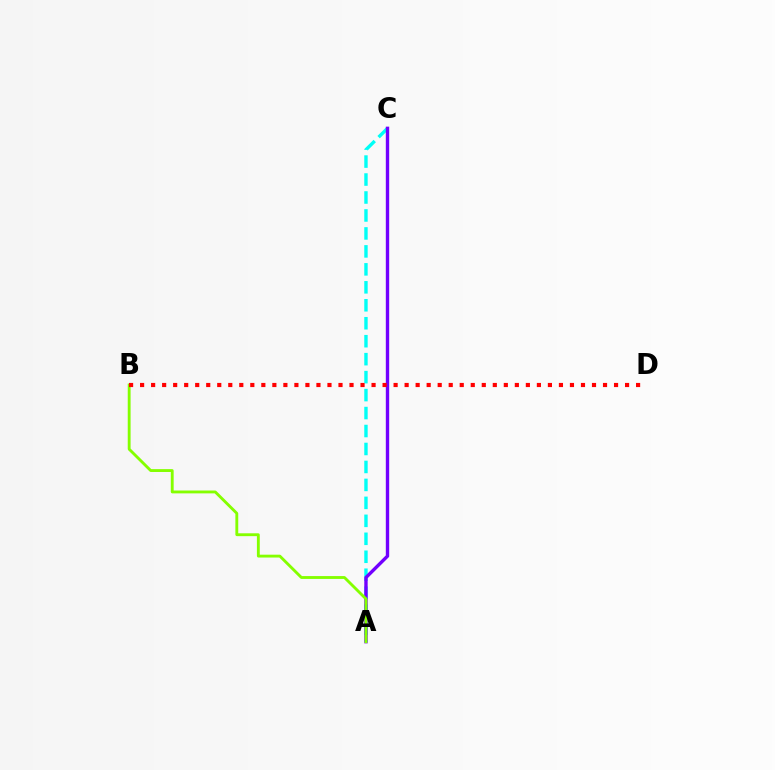{('A', 'C'): [{'color': '#00fff6', 'line_style': 'dashed', 'thickness': 2.44}, {'color': '#7200ff', 'line_style': 'solid', 'thickness': 2.43}], ('A', 'B'): [{'color': '#84ff00', 'line_style': 'solid', 'thickness': 2.06}], ('B', 'D'): [{'color': '#ff0000', 'line_style': 'dotted', 'thickness': 2.99}]}